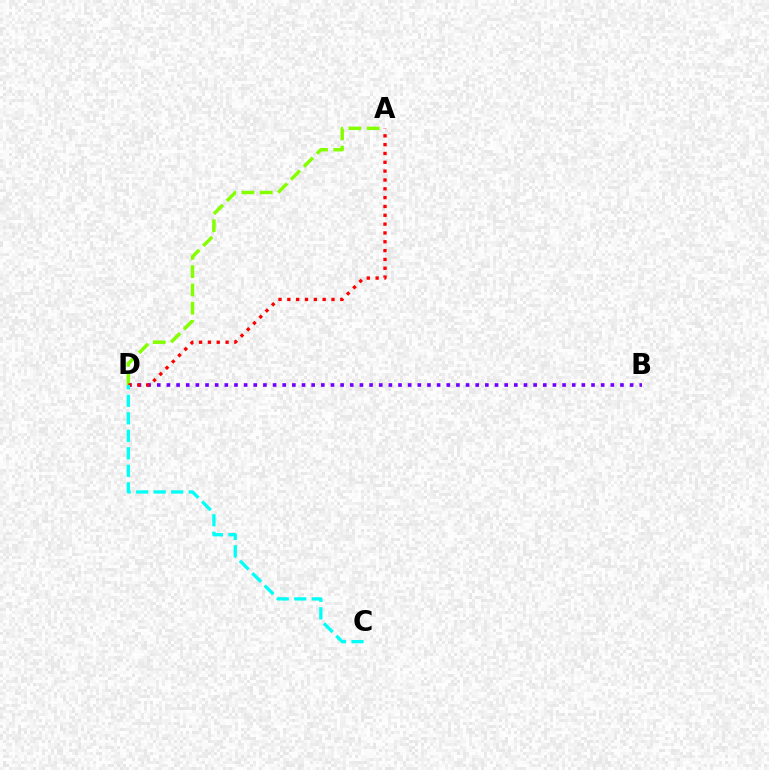{('B', 'D'): [{'color': '#7200ff', 'line_style': 'dotted', 'thickness': 2.62}], ('A', 'D'): [{'color': '#84ff00', 'line_style': 'dashed', 'thickness': 2.48}, {'color': '#ff0000', 'line_style': 'dotted', 'thickness': 2.4}], ('C', 'D'): [{'color': '#00fff6', 'line_style': 'dashed', 'thickness': 2.38}]}